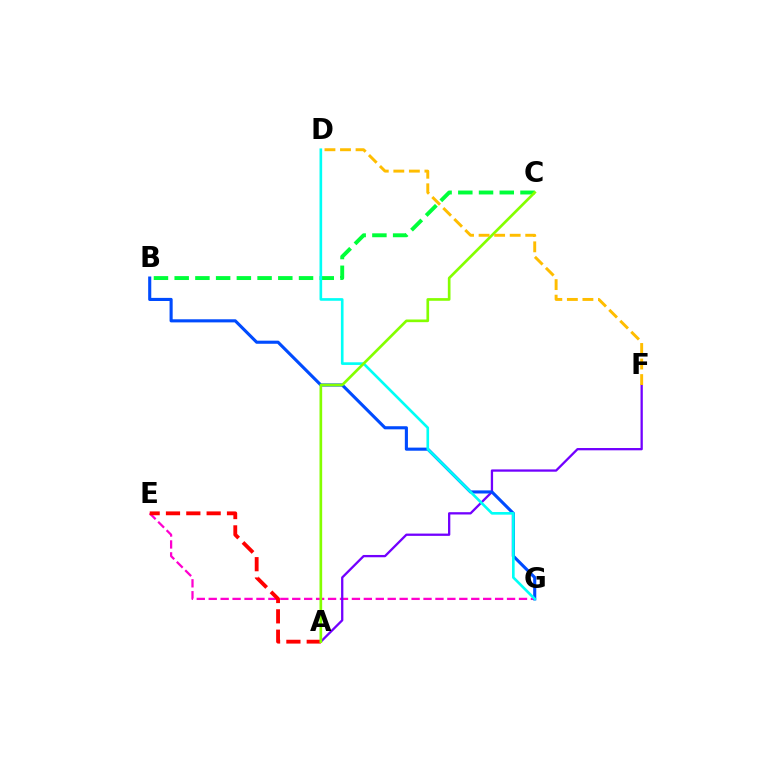{('E', 'G'): [{'color': '#ff00cf', 'line_style': 'dashed', 'thickness': 1.62}], ('B', 'C'): [{'color': '#00ff39', 'line_style': 'dashed', 'thickness': 2.82}], ('A', 'F'): [{'color': '#7200ff', 'line_style': 'solid', 'thickness': 1.65}], ('A', 'E'): [{'color': '#ff0000', 'line_style': 'dashed', 'thickness': 2.76}], ('B', 'G'): [{'color': '#004bff', 'line_style': 'solid', 'thickness': 2.24}], ('D', 'G'): [{'color': '#00fff6', 'line_style': 'solid', 'thickness': 1.9}], ('A', 'C'): [{'color': '#84ff00', 'line_style': 'solid', 'thickness': 1.92}], ('D', 'F'): [{'color': '#ffbd00', 'line_style': 'dashed', 'thickness': 2.11}]}